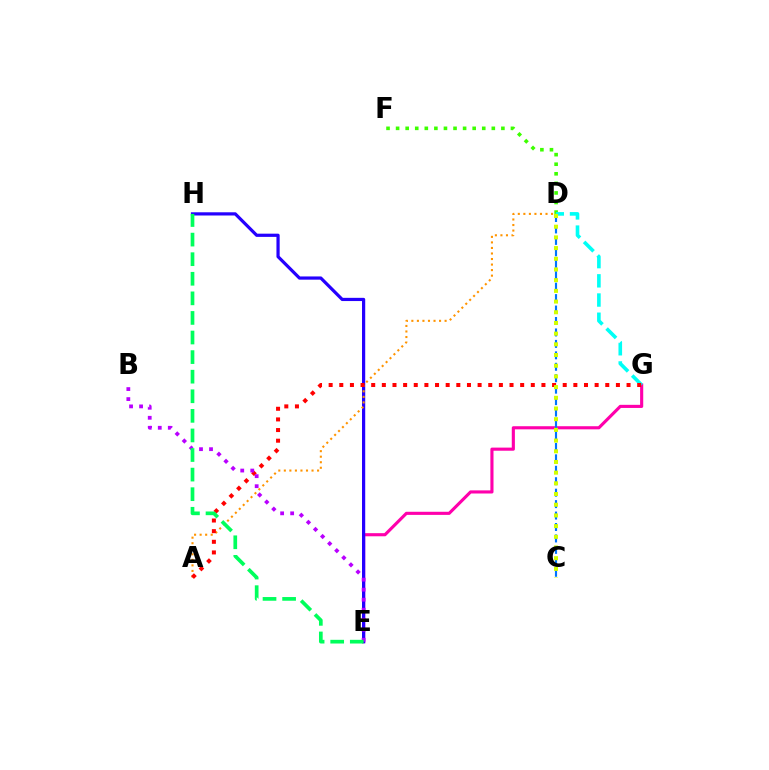{('E', 'G'): [{'color': '#ff00ac', 'line_style': 'solid', 'thickness': 2.25}], ('D', 'F'): [{'color': '#3dff00', 'line_style': 'dotted', 'thickness': 2.6}], ('E', 'H'): [{'color': '#2500ff', 'line_style': 'solid', 'thickness': 2.31}, {'color': '#00ff5c', 'line_style': 'dashed', 'thickness': 2.66}], ('A', 'D'): [{'color': '#ff9400', 'line_style': 'dotted', 'thickness': 1.51}], ('D', 'G'): [{'color': '#00fff6', 'line_style': 'dashed', 'thickness': 2.61}], ('A', 'G'): [{'color': '#ff0000', 'line_style': 'dotted', 'thickness': 2.89}], ('B', 'E'): [{'color': '#b900ff', 'line_style': 'dotted', 'thickness': 2.72}], ('C', 'D'): [{'color': '#0074ff', 'line_style': 'dashed', 'thickness': 1.55}, {'color': '#d1ff00', 'line_style': 'dotted', 'thickness': 2.91}]}